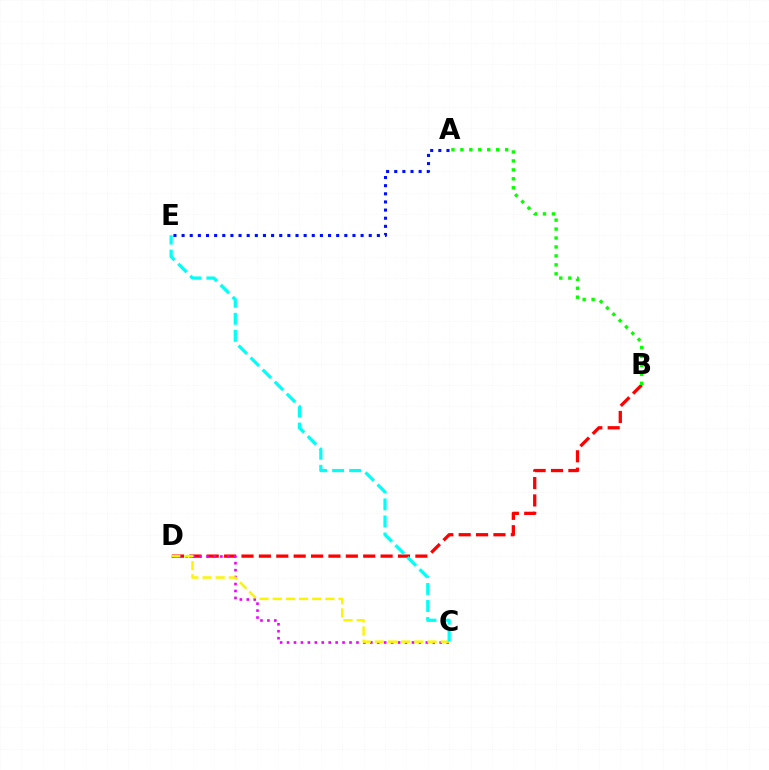{('B', 'D'): [{'color': '#ff0000', 'line_style': 'dashed', 'thickness': 2.36}], ('A', 'B'): [{'color': '#08ff00', 'line_style': 'dotted', 'thickness': 2.43}], ('C', 'D'): [{'color': '#ee00ff', 'line_style': 'dotted', 'thickness': 1.89}, {'color': '#fcf500', 'line_style': 'dashed', 'thickness': 1.79}], ('A', 'E'): [{'color': '#0010ff', 'line_style': 'dotted', 'thickness': 2.21}], ('C', 'E'): [{'color': '#00fff6', 'line_style': 'dashed', 'thickness': 2.32}]}